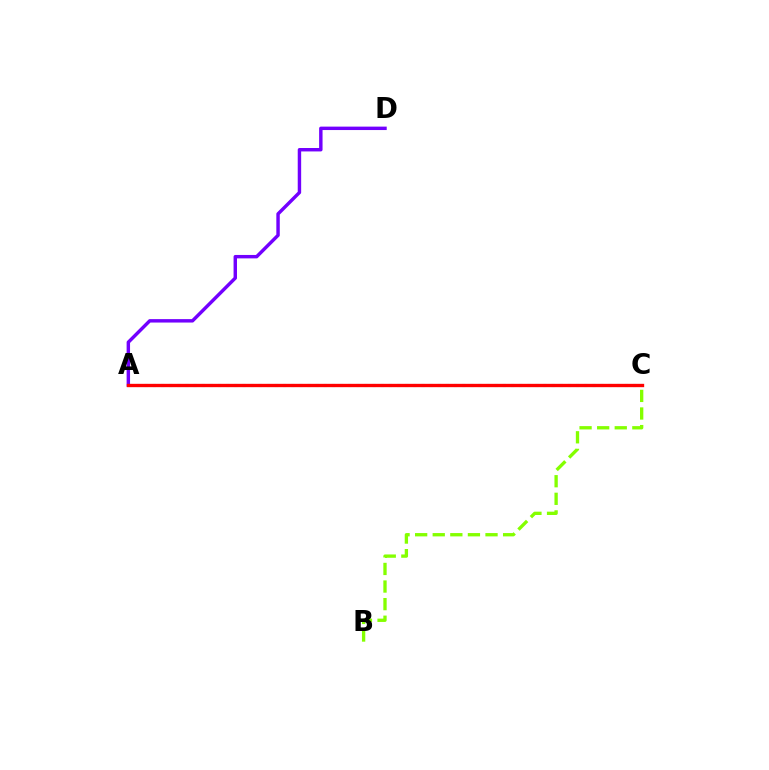{('A', 'D'): [{'color': '#7200ff', 'line_style': 'solid', 'thickness': 2.47}], ('B', 'C'): [{'color': '#84ff00', 'line_style': 'dashed', 'thickness': 2.39}], ('A', 'C'): [{'color': '#00fff6', 'line_style': 'dotted', 'thickness': 2.21}, {'color': '#ff0000', 'line_style': 'solid', 'thickness': 2.41}]}